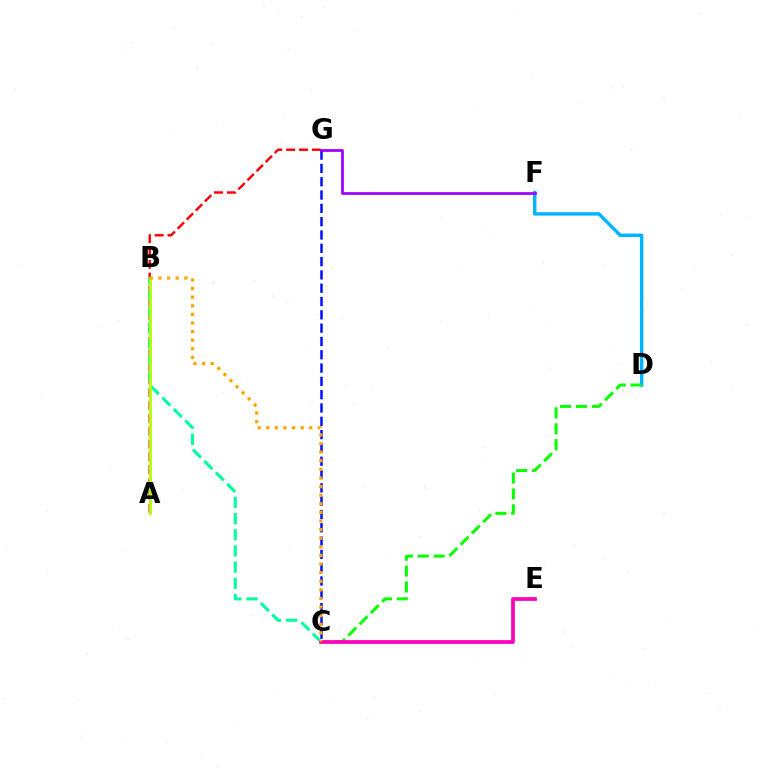{('D', 'F'): [{'color': '#00b5ff', 'line_style': 'solid', 'thickness': 2.47}], ('A', 'G'): [{'color': '#ff0000', 'line_style': 'dashed', 'thickness': 1.74}], ('C', 'D'): [{'color': '#08ff00', 'line_style': 'dashed', 'thickness': 2.16}], ('C', 'G'): [{'color': '#0010ff', 'line_style': 'dashed', 'thickness': 1.81}], ('B', 'C'): [{'color': '#00ff9d', 'line_style': 'dashed', 'thickness': 2.2}, {'color': '#ffa500', 'line_style': 'dotted', 'thickness': 2.34}], ('A', 'B'): [{'color': '#b3ff00', 'line_style': 'solid', 'thickness': 2.03}], ('C', 'E'): [{'color': '#ff00bd', 'line_style': 'solid', 'thickness': 2.68}], ('F', 'G'): [{'color': '#9b00ff', 'line_style': 'solid', 'thickness': 1.96}]}